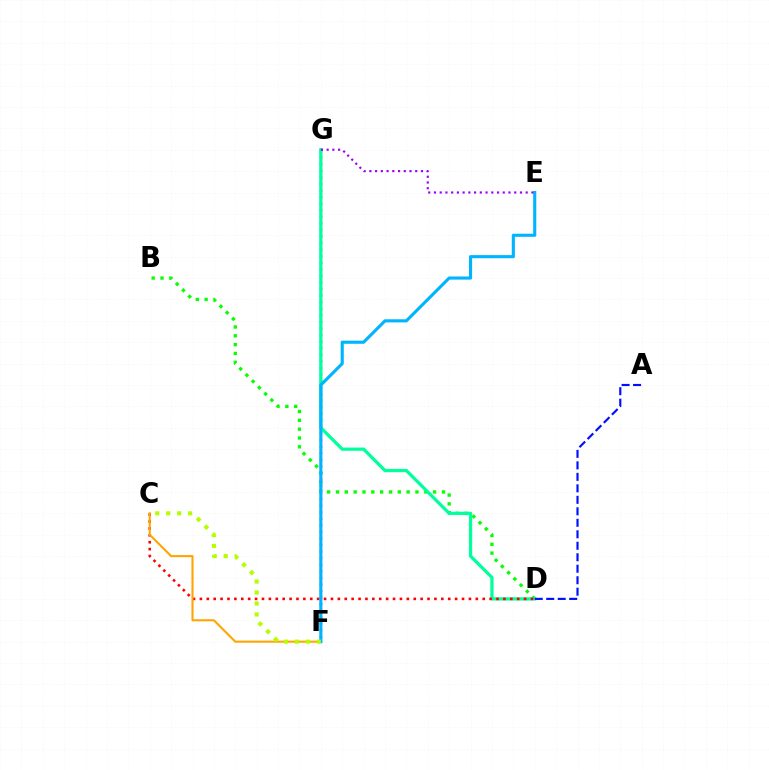{('F', 'G'): [{'color': '#ff00bd', 'line_style': 'dotted', 'thickness': 1.78}], ('B', 'D'): [{'color': '#08ff00', 'line_style': 'dotted', 'thickness': 2.4}], ('D', 'G'): [{'color': '#00ff9d', 'line_style': 'solid', 'thickness': 2.34}], ('C', 'D'): [{'color': '#ff0000', 'line_style': 'dotted', 'thickness': 1.87}], ('C', 'F'): [{'color': '#ffa500', 'line_style': 'solid', 'thickness': 1.5}, {'color': '#b3ff00', 'line_style': 'dotted', 'thickness': 2.98}], ('A', 'D'): [{'color': '#0010ff', 'line_style': 'dashed', 'thickness': 1.56}], ('E', 'F'): [{'color': '#00b5ff', 'line_style': 'solid', 'thickness': 2.25}], ('E', 'G'): [{'color': '#9b00ff', 'line_style': 'dotted', 'thickness': 1.56}]}